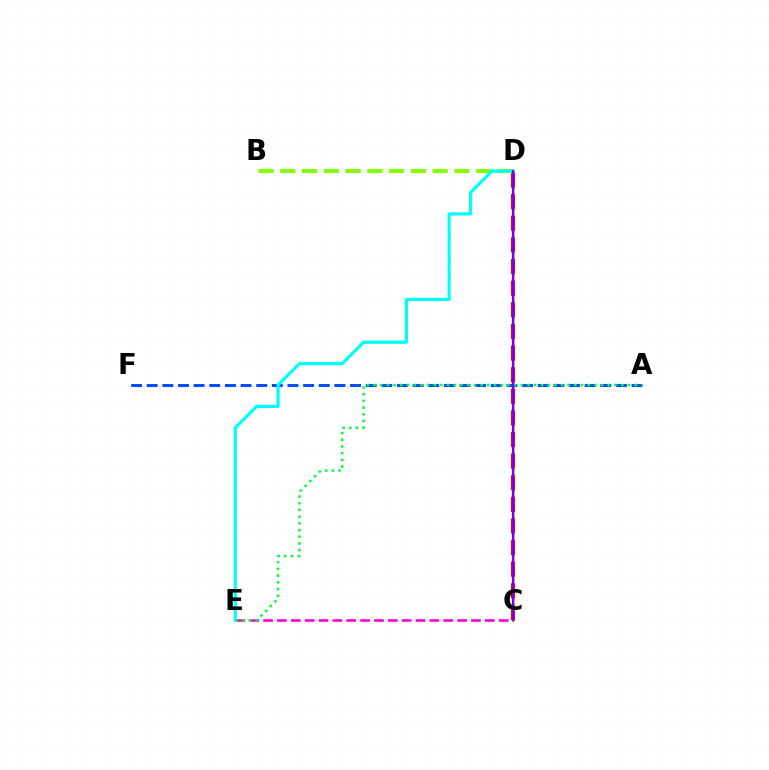{('C', 'D'): [{'color': '#ffbd00', 'line_style': 'solid', 'thickness': 2.04}, {'color': '#ff0000', 'line_style': 'dashed', 'thickness': 2.94}, {'color': '#7200ff', 'line_style': 'solid', 'thickness': 1.61}], ('A', 'F'): [{'color': '#004bff', 'line_style': 'dashed', 'thickness': 2.12}], ('C', 'E'): [{'color': '#ff00cf', 'line_style': 'dashed', 'thickness': 1.88}], ('B', 'D'): [{'color': '#84ff00', 'line_style': 'dashed', 'thickness': 2.96}], ('D', 'E'): [{'color': '#00fff6', 'line_style': 'solid', 'thickness': 2.3}], ('A', 'E'): [{'color': '#00ff39', 'line_style': 'dotted', 'thickness': 1.82}]}